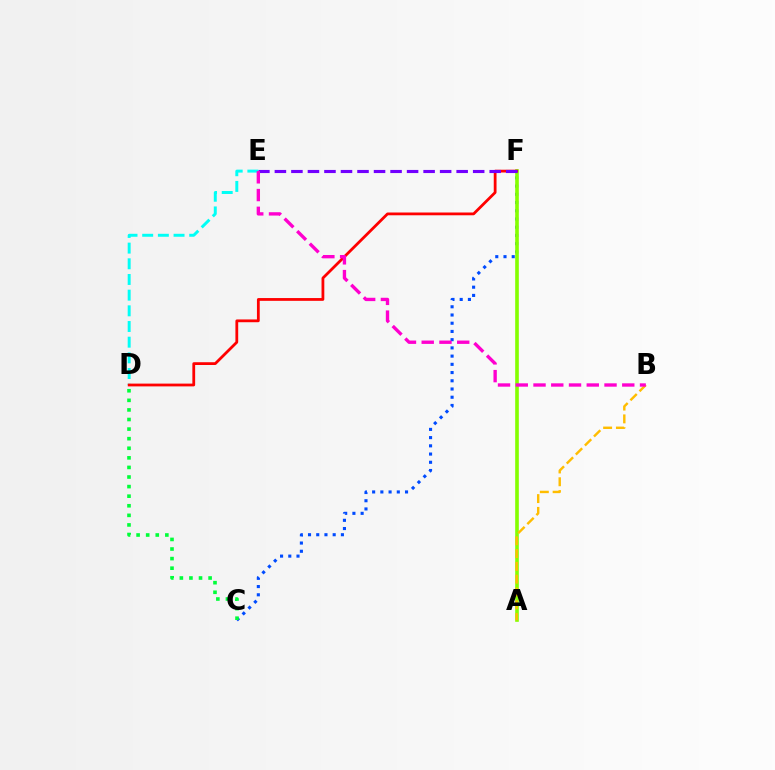{('D', 'E'): [{'color': '#00fff6', 'line_style': 'dashed', 'thickness': 2.13}], ('C', 'F'): [{'color': '#004bff', 'line_style': 'dotted', 'thickness': 2.23}], ('A', 'F'): [{'color': '#84ff00', 'line_style': 'solid', 'thickness': 2.62}], ('D', 'F'): [{'color': '#ff0000', 'line_style': 'solid', 'thickness': 2.0}], ('E', 'F'): [{'color': '#7200ff', 'line_style': 'dashed', 'thickness': 2.24}], ('C', 'D'): [{'color': '#00ff39', 'line_style': 'dotted', 'thickness': 2.6}], ('A', 'B'): [{'color': '#ffbd00', 'line_style': 'dashed', 'thickness': 1.74}], ('B', 'E'): [{'color': '#ff00cf', 'line_style': 'dashed', 'thickness': 2.41}]}